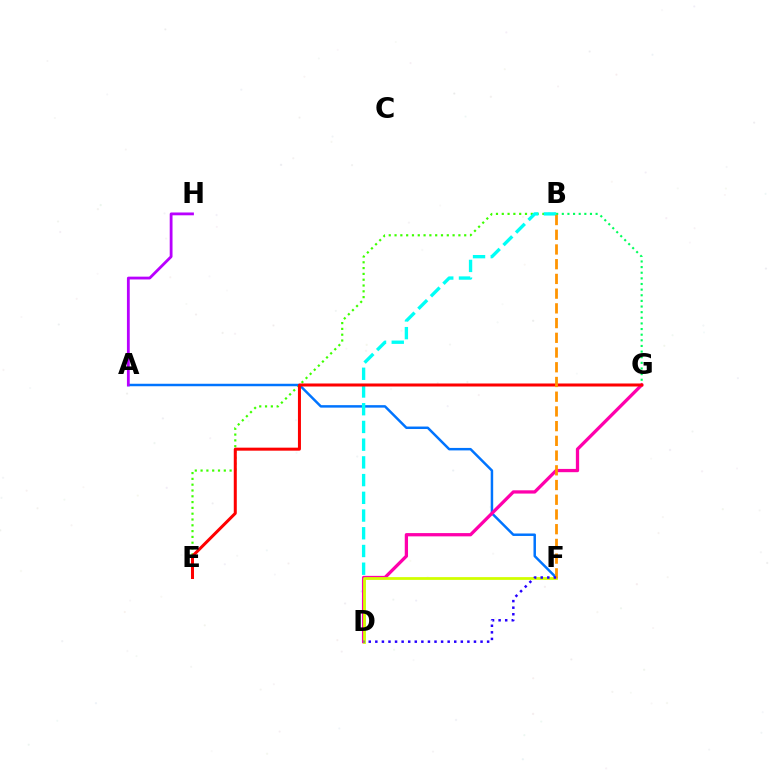{('B', 'E'): [{'color': '#3dff00', 'line_style': 'dotted', 'thickness': 1.58}], ('A', 'F'): [{'color': '#0074ff', 'line_style': 'solid', 'thickness': 1.79}], ('B', 'D'): [{'color': '#00fff6', 'line_style': 'dashed', 'thickness': 2.41}], ('B', 'G'): [{'color': '#00ff5c', 'line_style': 'dotted', 'thickness': 1.53}], ('D', 'G'): [{'color': '#ff00ac', 'line_style': 'solid', 'thickness': 2.35}], ('E', 'G'): [{'color': '#ff0000', 'line_style': 'solid', 'thickness': 2.17}], ('A', 'H'): [{'color': '#b900ff', 'line_style': 'solid', 'thickness': 2.02}], ('D', 'F'): [{'color': '#d1ff00', 'line_style': 'solid', 'thickness': 2.0}, {'color': '#2500ff', 'line_style': 'dotted', 'thickness': 1.79}], ('B', 'F'): [{'color': '#ff9400', 'line_style': 'dashed', 'thickness': 2.0}]}